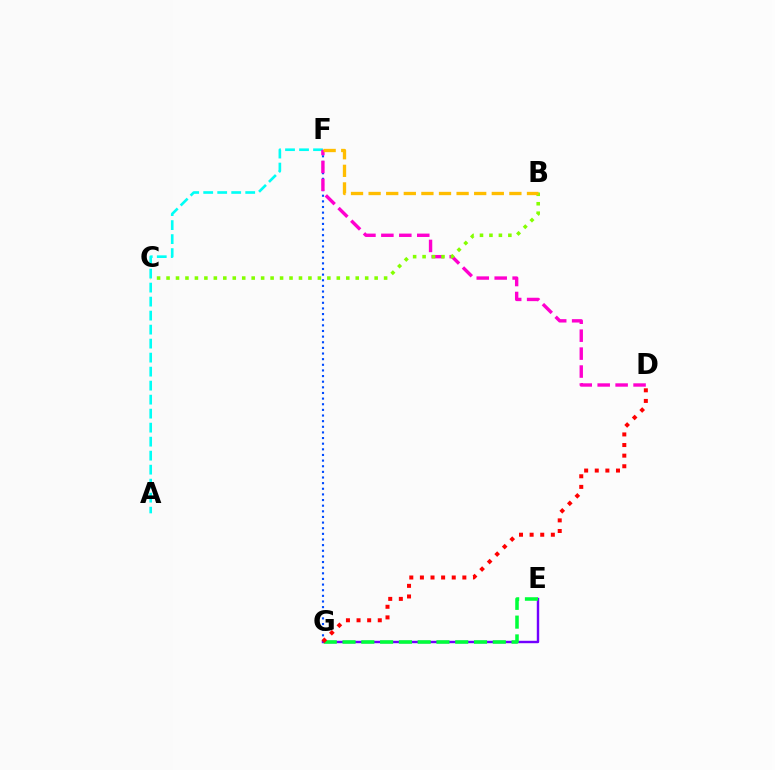{('F', 'G'): [{'color': '#004bff', 'line_style': 'dotted', 'thickness': 1.53}], ('E', 'G'): [{'color': '#7200ff', 'line_style': 'solid', 'thickness': 1.74}, {'color': '#00ff39', 'line_style': 'dashed', 'thickness': 2.55}], ('A', 'F'): [{'color': '#00fff6', 'line_style': 'dashed', 'thickness': 1.9}], ('D', 'F'): [{'color': '#ff00cf', 'line_style': 'dashed', 'thickness': 2.44}], ('B', 'C'): [{'color': '#84ff00', 'line_style': 'dotted', 'thickness': 2.57}], ('B', 'F'): [{'color': '#ffbd00', 'line_style': 'dashed', 'thickness': 2.39}], ('D', 'G'): [{'color': '#ff0000', 'line_style': 'dotted', 'thickness': 2.88}]}